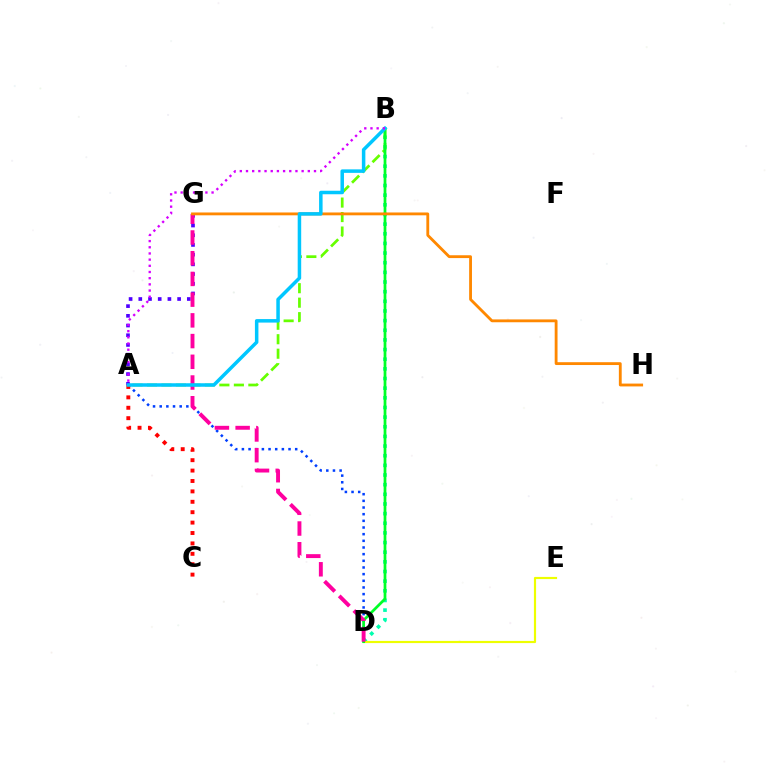{('B', 'D'): [{'color': '#00ffaf', 'line_style': 'dotted', 'thickness': 2.62}, {'color': '#00ff27', 'line_style': 'solid', 'thickness': 1.97}], ('A', 'D'): [{'color': '#003fff', 'line_style': 'dotted', 'thickness': 1.81}], ('D', 'E'): [{'color': '#eeff00', 'line_style': 'solid', 'thickness': 1.57}], ('A', 'B'): [{'color': '#66ff00', 'line_style': 'dashed', 'thickness': 1.97}, {'color': '#00c7ff', 'line_style': 'solid', 'thickness': 2.52}, {'color': '#d600ff', 'line_style': 'dotted', 'thickness': 1.68}], ('A', 'G'): [{'color': '#4f00ff', 'line_style': 'dotted', 'thickness': 2.64}], ('A', 'C'): [{'color': '#ff0000', 'line_style': 'dotted', 'thickness': 2.83}], ('D', 'G'): [{'color': '#ff00a0', 'line_style': 'dashed', 'thickness': 2.81}], ('G', 'H'): [{'color': '#ff8800', 'line_style': 'solid', 'thickness': 2.04}]}